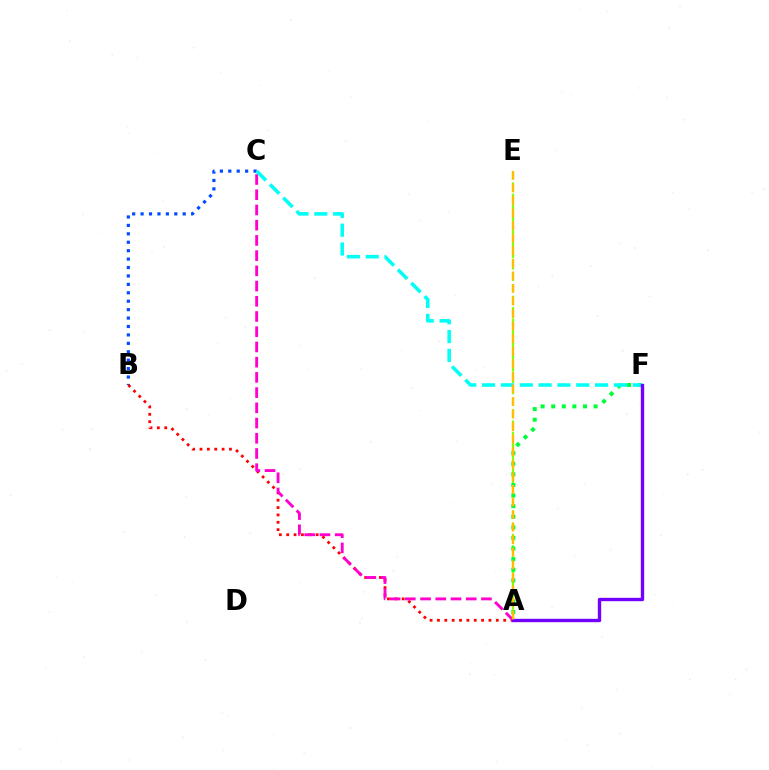{('B', 'C'): [{'color': '#004bff', 'line_style': 'dotted', 'thickness': 2.29}], ('A', 'E'): [{'color': '#84ff00', 'line_style': 'dashed', 'thickness': 1.54}, {'color': '#ffbd00', 'line_style': 'dashed', 'thickness': 1.71}], ('A', 'B'): [{'color': '#ff0000', 'line_style': 'dotted', 'thickness': 2.0}], ('A', 'C'): [{'color': '#ff00cf', 'line_style': 'dashed', 'thickness': 2.07}], ('A', 'F'): [{'color': '#00ff39', 'line_style': 'dotted', 'thickness': 2.88}, {'color': '#7200ff', 'line_style': 'solid', 'thickness': 2.43}], ('C', 'F'): [{'color': '#00fff6', 'line_style': 'dashed', 'thickness': 2.56}]}